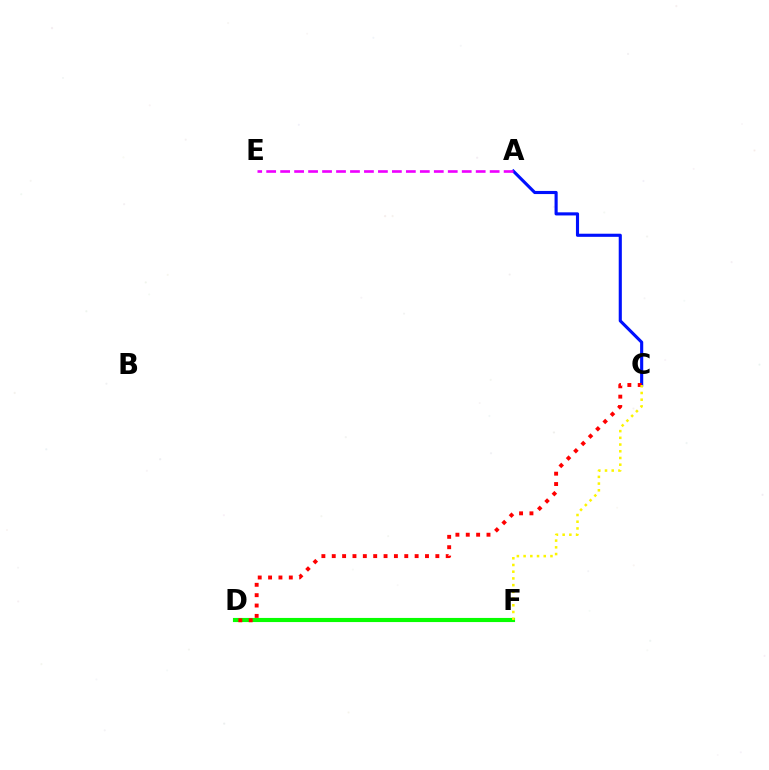{('D', 'F'): [{'color': '#00fff6', 'line_style': 'dotted', 'thickness': 2.01}, {'color': '#08ff00', 'line_style': 'solid', 'thickness': 2.96}], ('A', 'C'): [{'color': '#0010ff', 'line_style': 'solid', 'thickness': 2.25}], ('C', 'D'): [{'color': '#ff0000', 'line_style': 'dotted', 'thickness': 2.82}], ('A', 'E'): [{'color': '#ee00ff', 'line_style': 'dashed', 'thickness': 1.9}], ('C', 'F'): [{'color': '#fcf500', 'line_style': 'dotted', 'thickness': 1.82}]}